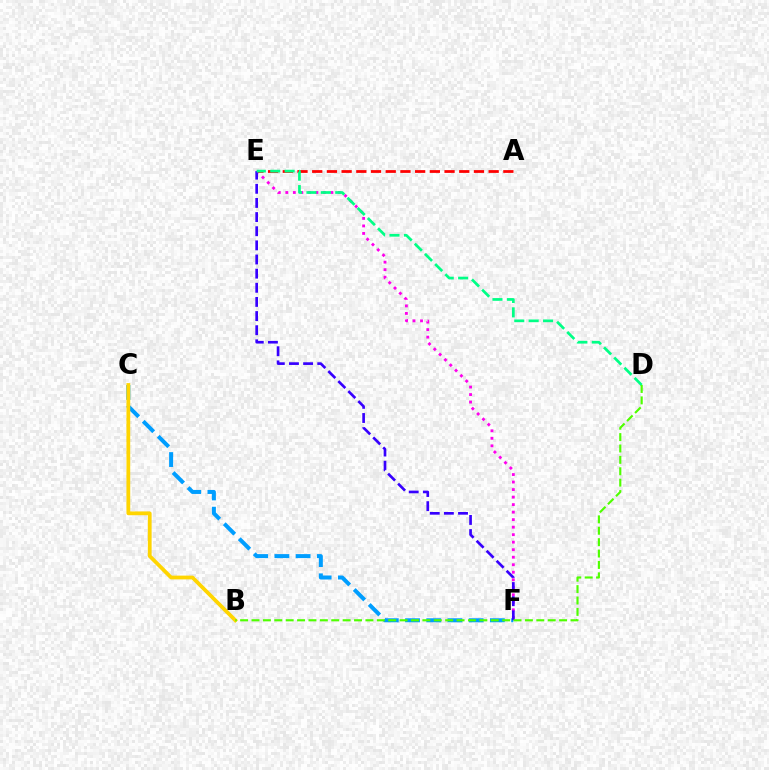{('C', 'F'): [{'color': '#009eff', 'line_style': 'dashed', 'thickness': 2.88}], ('E', 'F'): [{'color': '#ff00ed', 'line_style': 'dotted', 'thickness': 2.04}, {'color': '#3700ff', 'line_style': 'dashed', 'thickness': 1.92}], ('A', 'E'): [{'color': '#ff0000', 'line_style': 'dashed', 'thickness': 2.0}], ('D', 'E'): [{'color': '#00ff86', 'line_style': 'dashed', 'thickness': 1.96}], ('B', 'C'): [{'color': '#ffd500', 'line_style': 'solid', 'thickness': 2.72}], ('B', 'D'): [{'color': '#4fff00', 'line_style': 'dashed', 'thickness': 1.55}]}